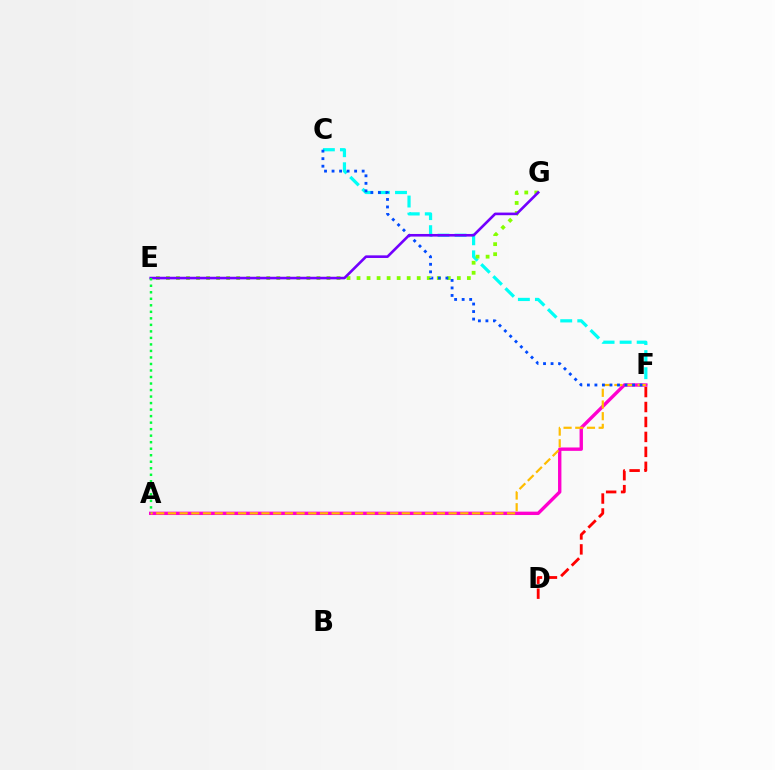{('C', 'F'): [{'color': '#00fff6', 'line_style': 'dashed', 'thickness': 2.32}, {'color': '#004bff', 'line_style': 'dotted', 'thickness': 2.04}], ('A', 'F'): [{'color': '#ff00cf', 'line_style': 'solid', 'thickness': 2.43}, {'color': '#ffbd00', 'line_style': 'dashed', 'thickness': 1.59}], ('E', 'G'): [{'color': '#84ff00', 'line_style': 'dotted', 'thickness': 2.73}, {'color': '#7200ff', 'line_style': 'solid', 'thickness': 1.89}], ('D', 'F'): [{'color': '#ff0000', 'line_style': 'dashed', 'thickness': 2.03}], ('A', 'E'): [{'color': '#00ff39', 'line_style': 'dotted', 'thickness': 1.77}]}